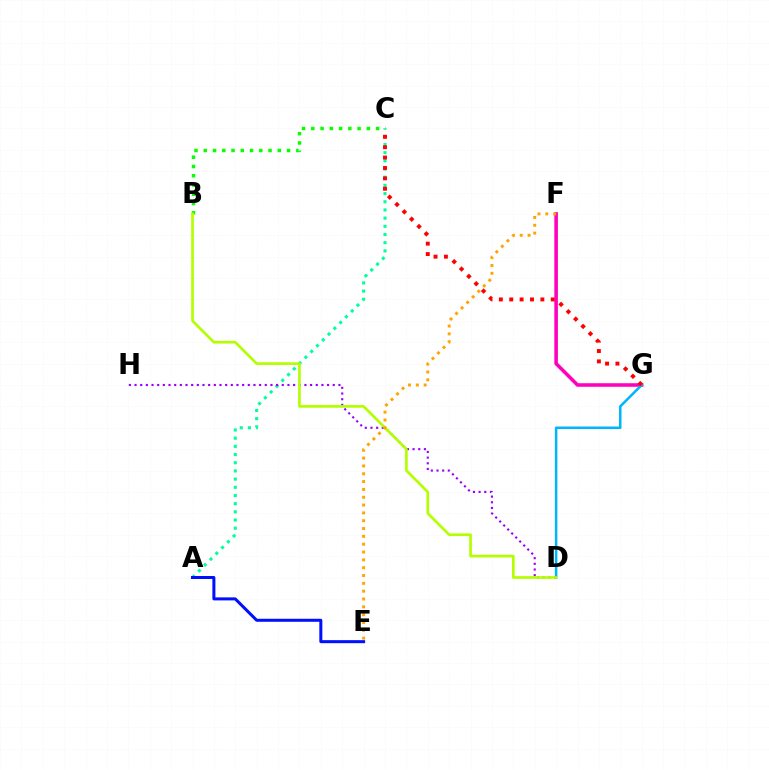{('A', 'C'): [{'color': '#00ff9d', 'line_style': 'dotted', 'thickness': 2.22}], ('A', 'E'): [{'color': '#0010ff', 'line_style': 'solid', 'thickness': 2.17}], ('F', 'G'): [{'color': '#ff00bd', 'line_style': 'solid', 'thickness': 2.56}], ('D', 'G'): [{'color': '#00b5ff', 'line_style': 'solid', 'thickness': 1.81}], ('D', 'H'): [{'color': '#9b00ff', 'line_style': 'dotted', 'thickness': 1.54}], ('C', 'G'): [{'color': '#ff0000', 'line_style': 'dotted', 'thickness': 2.82}], ('B', 'C'): [{'color': '#08ff00', 'line_style': 'dotted', 'thickness': 2.51}], ('B', 'D'): [{'color': '#b3ff00', 'line_style': 'solid', 'thickness': 1.93}], ('E', 'F'): [{'color': '#ffa500', 'line_style': 'dotted', 'thickness': 2.13}]}